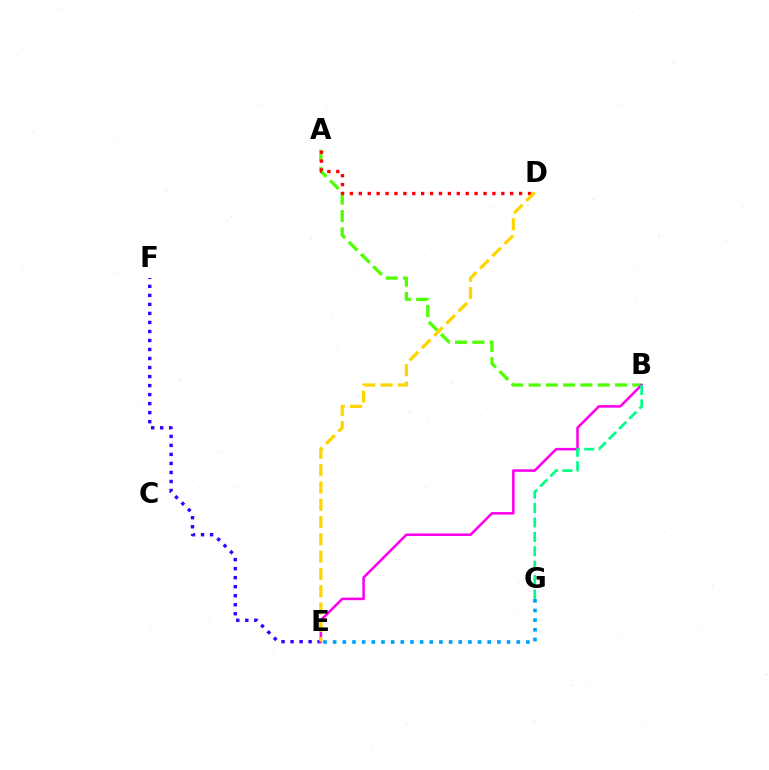{('A', 'B'): [{'color': '#4fff00', 'line_style': 'dashed', 'thickness': 2.35}], ('E', 'F'): [{'color': '#3700ff', 'line_style': 'dotted', 'thickness': 2.45}], ('B', 'E'): [{'color': '#ff00ed', 'line_style': 'solid', 'thickness': 1.84}], ('A', 'D'): [{'color': '#ff0000', 'line_style': 'dotted', 'thickness': 2.42}], ('D', 'E'): [{'color': '#ffd500', 'line_style': 'dashed', 'thickness': 2.35}], ('B', 'G'): [{'color': '#00ff86', 'line_style': 'dashed', 'thickness': 1.96}], ('E', 'G'): [{'color': '#009eff', 'line_style': 'dotted', 'thickness': 2.62}]}